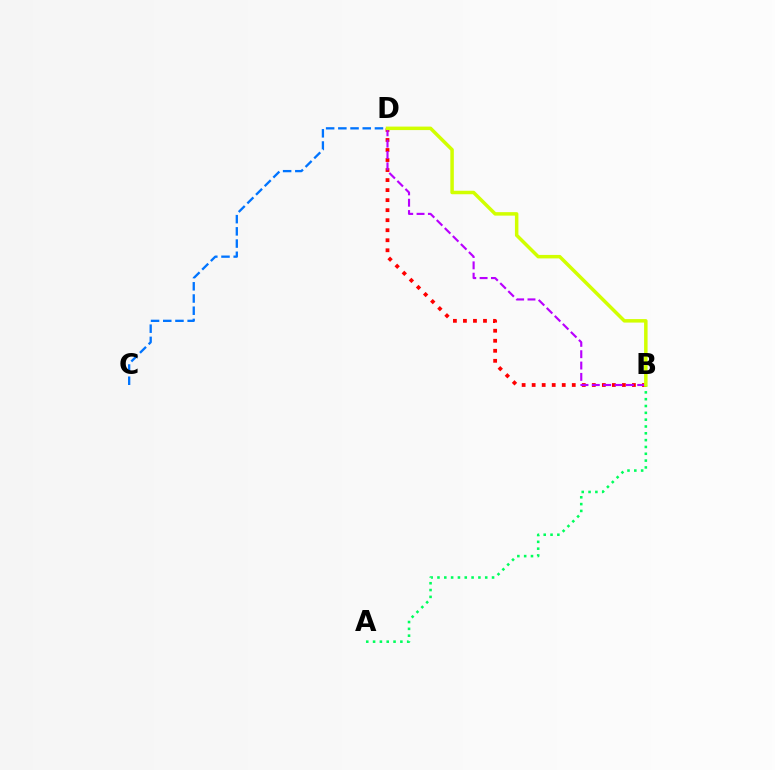{('A', 'B'): [{'color': '#00ff5c', 'line_style': 'dotted', 'thickness': 1.85}], ('C', 'D'): [{'color': '#0074ff', 'line_style': 'dashed', 'thickness': 1.66}], ('B', 'D'): [{'color': '#ff0000', 'line_style': 'dotted', 'thickness': 2.72}, {'color': '#b900ff', 'line_style': 'dashed', 'thickness': 1.54}, {'color': '#d1ff00', 'line_style': 'solid', 'thickness': 2.51}]}